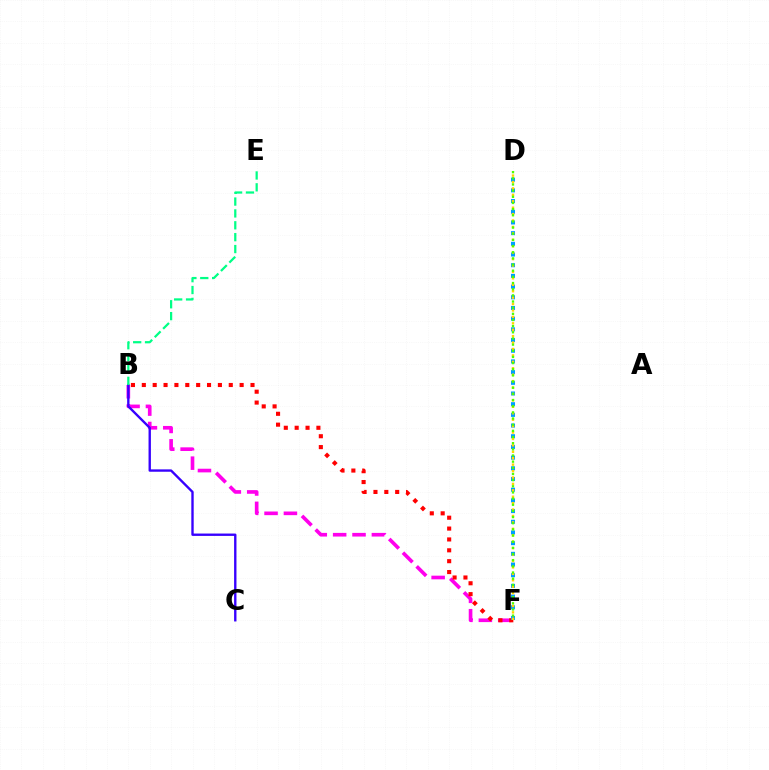{('B', 'F'): [{'color': '#ff00ed', 'line_style': 'dashed', 'thickness': 2.63}, {'color': '#ff0000', 'line_style': 'dotted', 'thickness': 2.95}], ('B', 'C'): [{'color': '#3700ff', 'line_style': 'solid', 'thickness': 1.7}], ('B', 'E'): [{'color': '#00ff86', 'line_style': 'dashed', 'thickness': 1.61}], ('D', 'F'): [{'color': '#009eff', 'line_style': 'dotted', 'thickness': 2.9}, {'color': '#ffd500', 'line_style': 'dotted', 'thickness': 1.75}, {'color': '#4fff00', 'line_style': 'dotted', 'thickness': 1.67}]}